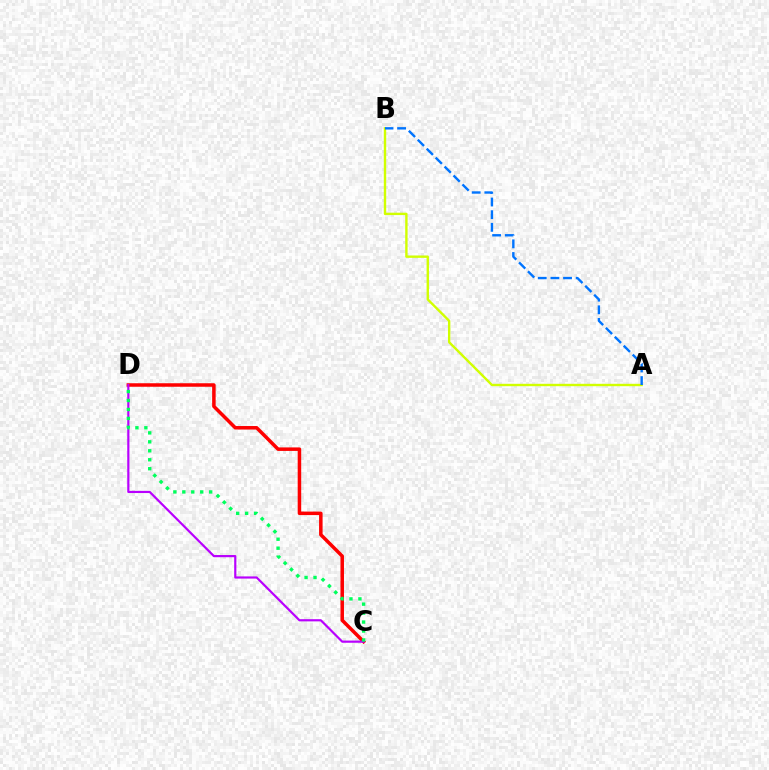{('A', 'B'): [{'color': '#d1ff00', 'line_style': 'solid', 'thickness': 1.72}, {'color': '#0074ff', 'line_style': 'dashed', 'thickness': 1.72}], ('C', 'D'): [{'color': '#ff0000', 'line_style': 'solid', 'thickness': 2.53}, {'color': '#b900ff', 'line_style': 'solid', 'thickness': 1.57}, {'color': '#00ff5c', 'line_style': 'dotted', 'thickness': 2.43}]}